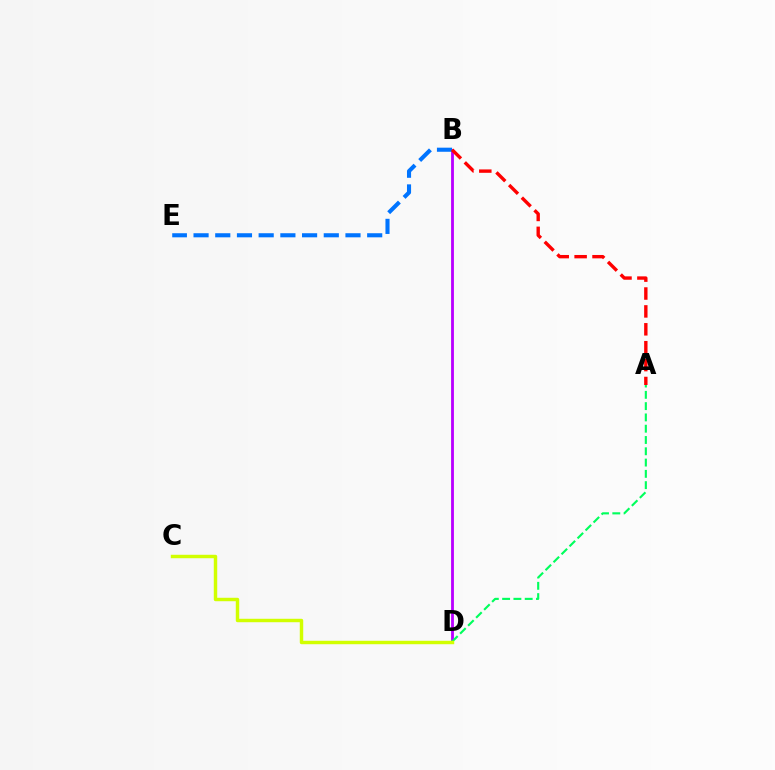{('B', 'D'): [{'color': '#b900ff', 'line_style': 'solid', 'thickness': 2.03}], ('B', 'E'): [{'color': '#0074ff', 'line_style': 'dashed', 'thickness': 2.95}], ('A', 'B'): [{'color': '#ff0000', 'line_style': 'dashed', 'thickness': 2.43}], ('A', 'D'): [{'color': '#00ff5c', 'line_style': 'dashed', 'thickness': 1.53}], ('C', 'D'): [{'color': '#d1ff00', 'line_style': 'solid', 'thickness': 2.47}]}